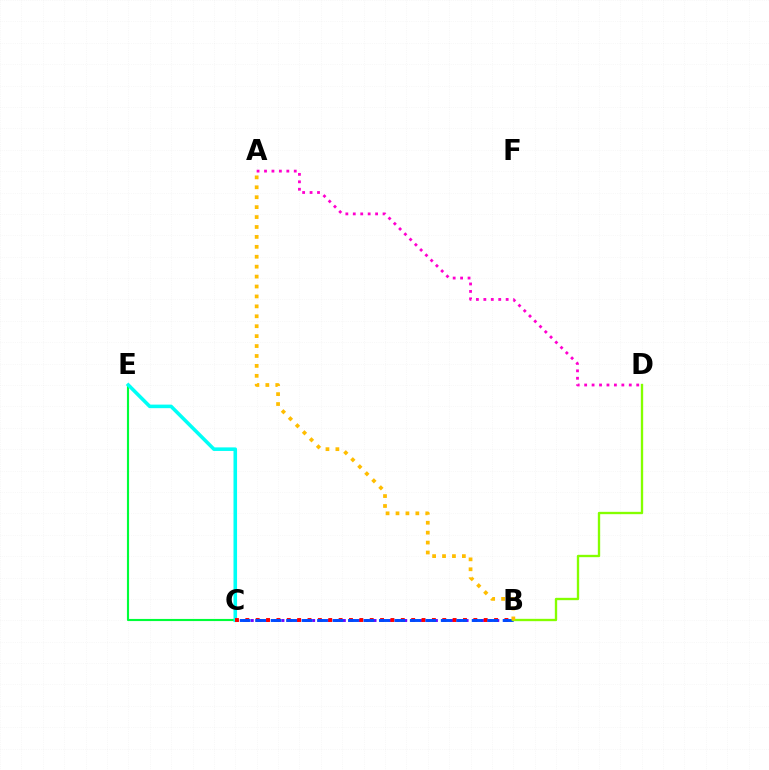{('B', 'C'): [{'color': '#7200ff', 'line_style': 'dotted', 'thickness': 2.08}, {'color': '#ff0000', 'line_style': 'dotted', 'thickness': 2.82}, {'color': '#004bff', 'line_style': 'dashed', 'thickness': 2.1}], ('C', 'E'): [{'color': '#00ff39', 'line_style': 'solid', 'thickness': 1.53}, {'color': '#00fff6', 'line_style': 'solid', 'thickness': 2.57}], ('B', 'D'): [{'color': '#84ff00', 'line_style': 'solid', 'thickness': 1.69}], ('A', 'B'): [{'color': '#ffbd00', 'line_style': 'dotted', 'thickness': 2.7}], ('A', 'D'): [{'color': '#ff00cf', 'line_style': 'dotted', 'thickness': 2.02}]}